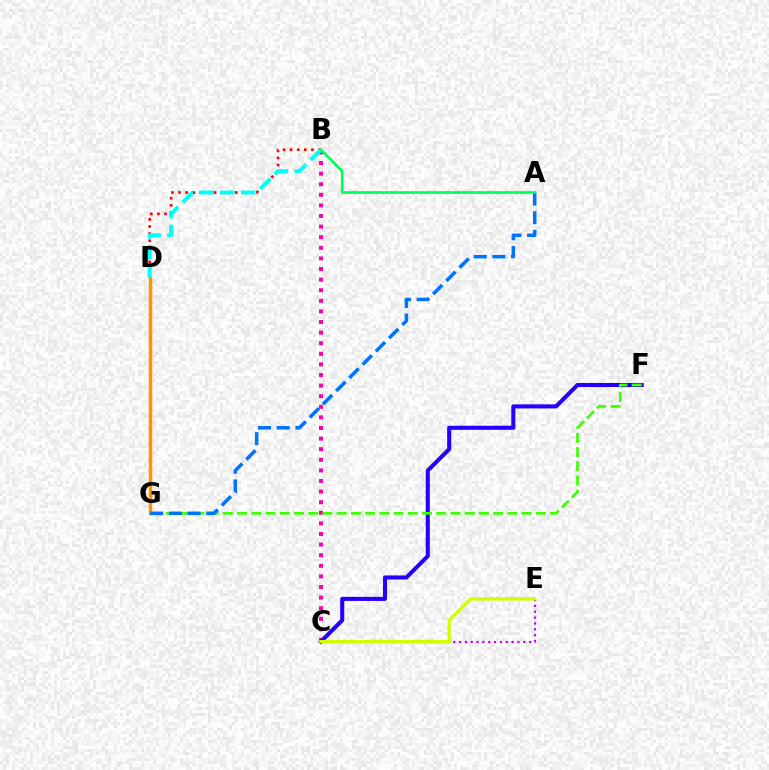{('B', 'D'): [{'color': '#ff0000', 'line_style': 'dotted', 'thickness': 1.93}, {'color': '#00fff6', 'line_style': 'dashed', 'thickness': 2.82}], ('C', 'E'): [{'color': '#b900ff', 'line_style': 'dotted', 'thickness': 1.59}, {'color': '#d1ff00', 'line_style': 'solid', 'thickness': 2.4}], ('B', 'C'): [{'color': '#ff00ac', 'line_style': 'dotted', 'thickness': 2.88}], ('C', 'F'): [{'color': '#2500ff', 'line_style': 'solid', 'thickness': 2.92}], ('D', 'G'): [{'color': '#ff9400', 'line_style': 'solid', 'thickness': 2.5}], ('F', 'G'): [{'color': '#3dff00', 'line_style': 'dashed', 'thickness': 1.93}], ('A', 'G'): [{'color': '#0074ff', 'line_style': 'dashed', 'thickness': 2.54}], ('A', 'B'): [{'color': '#00ff5c', 'line_style': 'solid', 'thickness': 1.93}]}